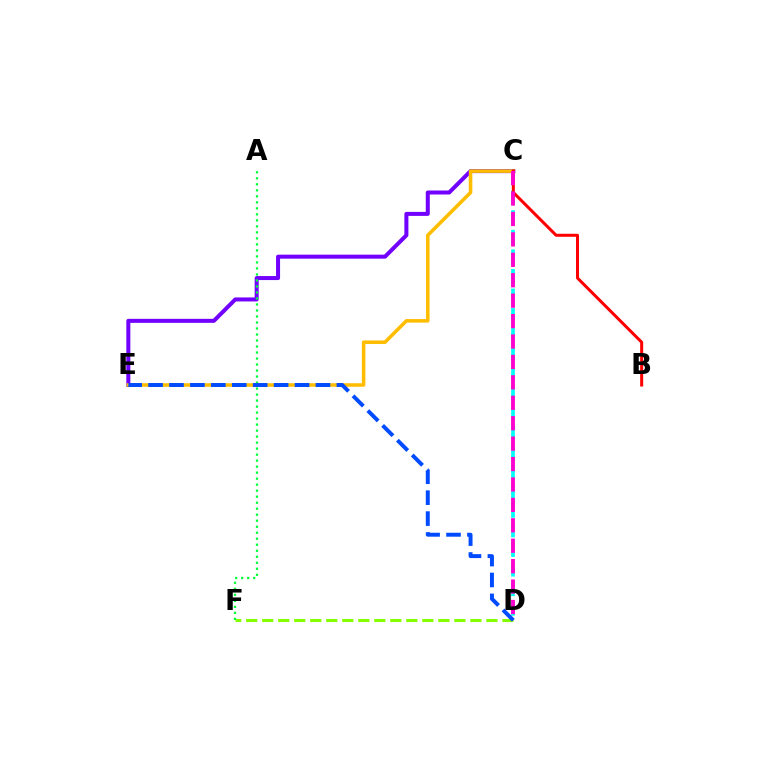{('C', 'E'): [{'color': '#7200ff', 'line_style': 'solid', 'thickness': 2.89}, {'color': '#ffbd00', 'line_style': 'solid', 'thickness': 2.56}], ('D', 'F'): [{'color': '#84ff00', 'line_style': 'dashed', 'thickness': 2.18}], ('C', 'D'): [{'color': '#00fff6', 'line_style': 'dashed', 'thickness': 2.66}, {'color': '#ff00cf', 'line_style': 'dashed', 'thickness': 2.77}], ('A', 'F'): [{'color': '#00ff39', 'line_style': 'dotted', 'thickness': 1.63}], ('D', 'E'): [{'color': '#004bff', 'line_style': 'dashed', 'thickness': 2.84}], ('B', 'C'): [{'color': '#ff0000', 'line_style': 'solid', 'thickness': 2.17}]}